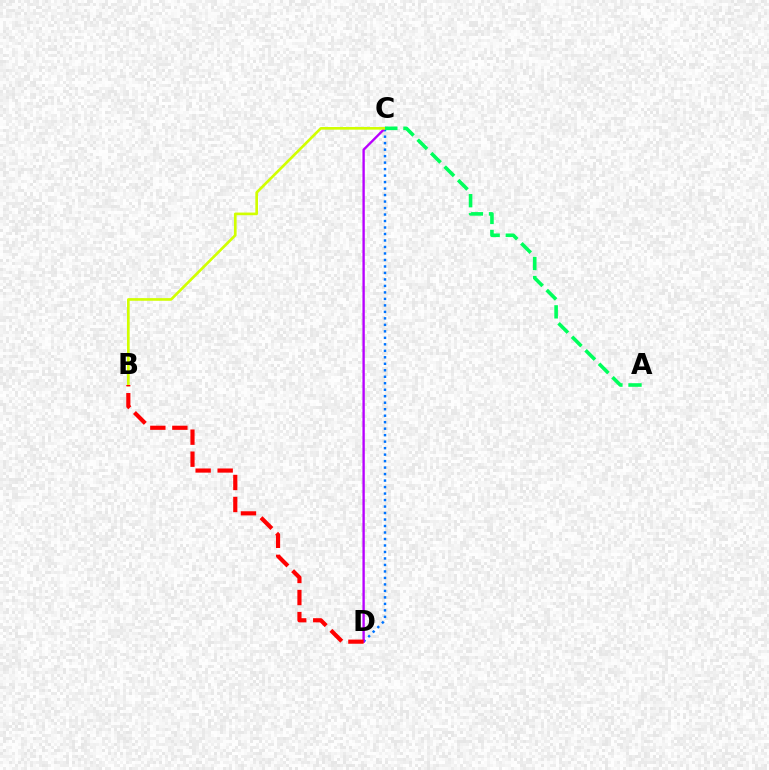{('C', 'D'): [{'color': '#0074ff', 'line_style': 'dotted', 'thickness': 1.76}, {'color': '#b900ff', 'line_style': 'solid', 'thickness': 1.7}], ('B', 'C'): [{'color': '#d1ff00', 'line_style': 'solid', 'thickness': 1.91}], ('A', 'C'): [{'color': '#00ff5c', 'line_style': 'dashed', 'thickness': 2.59}], ('B', 'D'): [{'color': '#ff0000', 'line_style': 'dashed', 'thickness': 2.99}]}